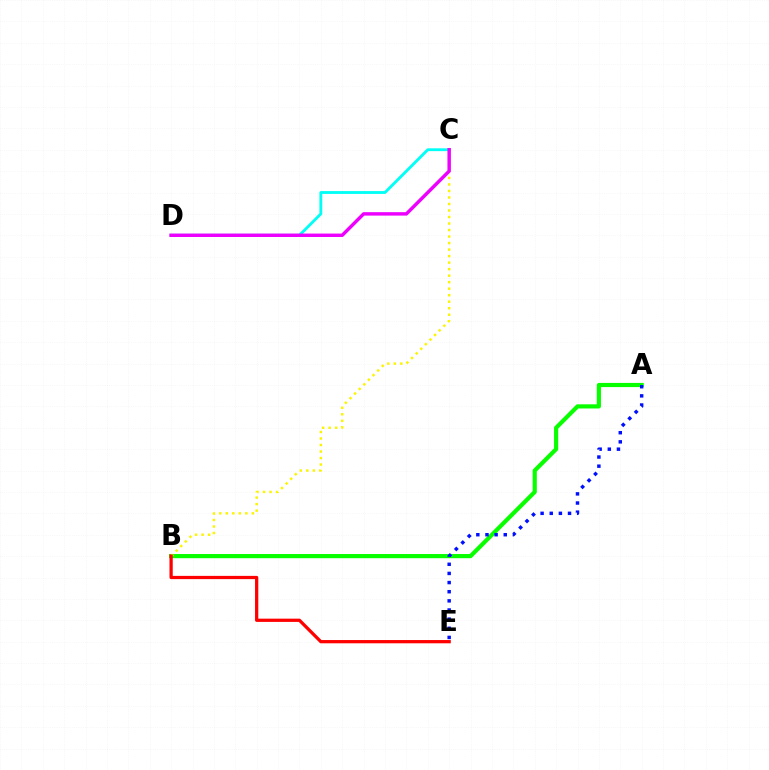{('A', 'B'): [{'color': '#08ff00', 'line_style': 'solid', 'thickness': 2.99}], ('B', 'C'): [{'color': '#fcf500', 'line_style': 'dotted', 'thickness': 1.77}], ('C', 'D'): [{'color': '#00fff6', 'line_style': 'solid', 'thickness': 2.04}, {'color': '#ee00ff', 'line_style': 'solid', 'thickness': 2.47}], ('A', 'E'): [{'color': '#0010ff', 'line_style': 'dotted', 'thickness': 2.48}], ('B', 'E'): [{'color': '#ff0000', 'line_style': 'solid', 'thickness': 2.34}]}